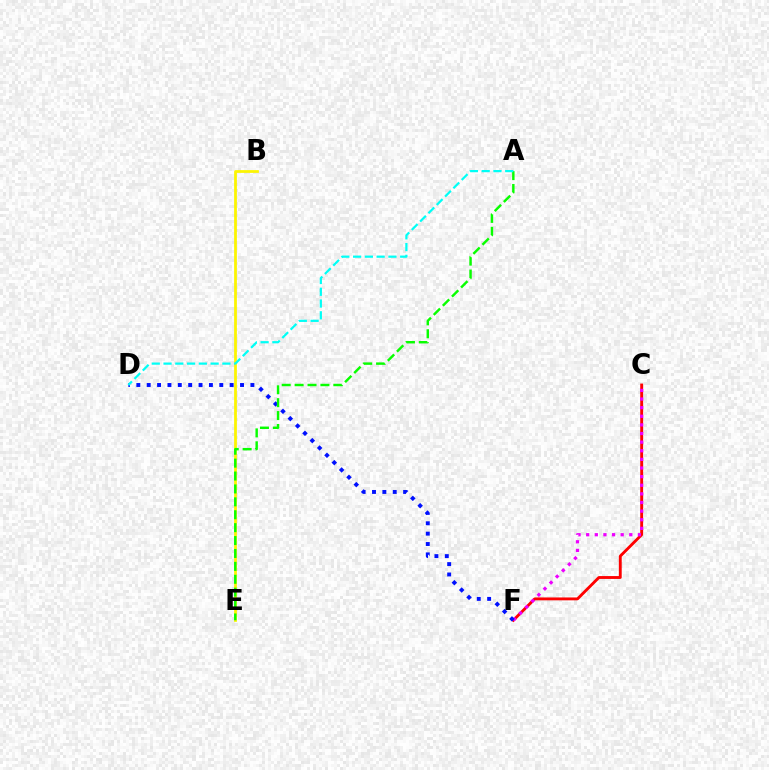{('C', 'F'): [{'color': '#ff0000', 'line_style': 'solid', 'thickness': 2.07}, {'color': '#ee00ff', 'line_style': 'dotted', 'thickness': 2.34}], ('B', 'E'): [{'color': '#fcf500', 'line_style': 'solid', 'thickness': 1.98}], ('D', 'F'): [{'color': '#0010ff', 'line_style': 'dotted', 'thickness': 2.82}], ('A', 'E'): [{'color': '#08ff00', 'line_style': 'dashed', 'thickness': 1.75}], ('A', 'D'): [{'color': '#00fff6', 'line_style': 'dashed', 'thickness': 1.6}]}